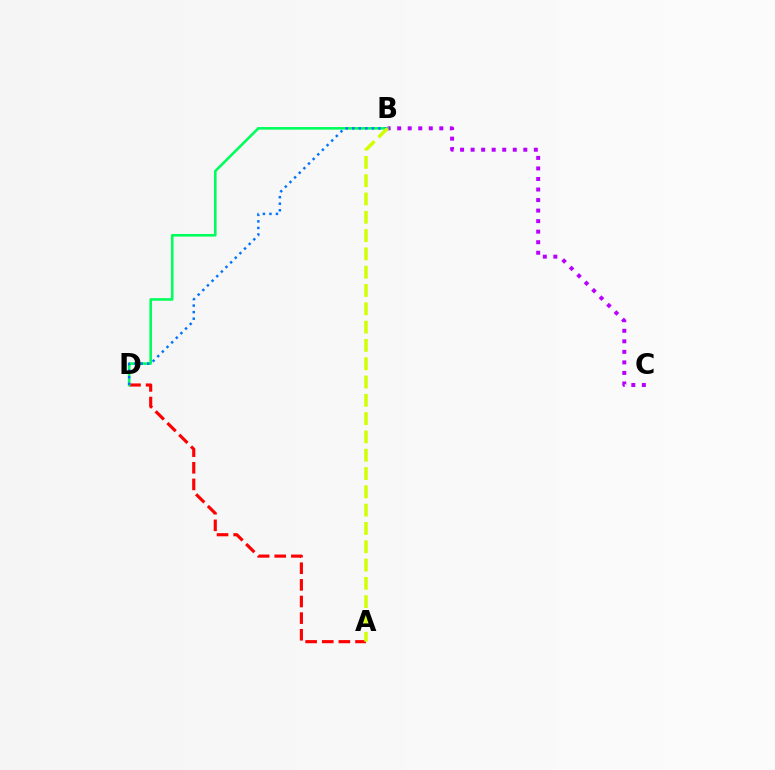{('B', 'C'): [{'color': '#b900ff', 'line_style': 'dotted', 'thickness': 2.86}], ('A', 'D'): [{'color': '#ff0000', 'line_style': 'dashed', 'thickness': 2.26}], ('B', 'D'): [{'color': '#00ff5c', 'line_style': 'solid', 'thickness': 1.87}, {'color': '#0074ff', 'line_style': 'dotted', 'thickness': 1.78}], ('A', 'B'): [{'color': '#d1ff00', 'line_style': 'dashed', 'thickness': 2.49}]}